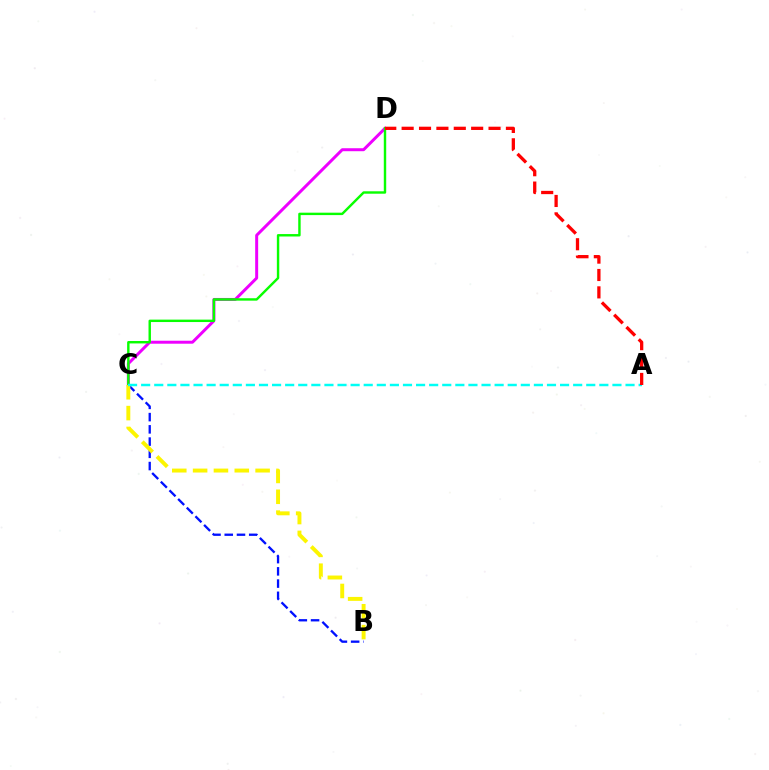{('C', 'D'): [{'color': '#ee00ff', 'line_style': 'solid', 'thickness': 2.14}, {'color': '#08ff00', 'line_style': 'solid', 'thickness': 1.74}], ('B', 'C'): [{'color': '#0010ff', 'line_style': 'dashed', 'thickness': 1.66}, {'color': '#fcf500', 'line_style': 'dashed', 'thickness': 2.83}], ('A', 'C'): [{'color': '#00fff6', 'line_style': 'dashed', 'thickness': 1.78}], ('A', 'D'): [{'color': '#ff0000', 'line_style': 'dashed', 'thickness': 2.36}]}